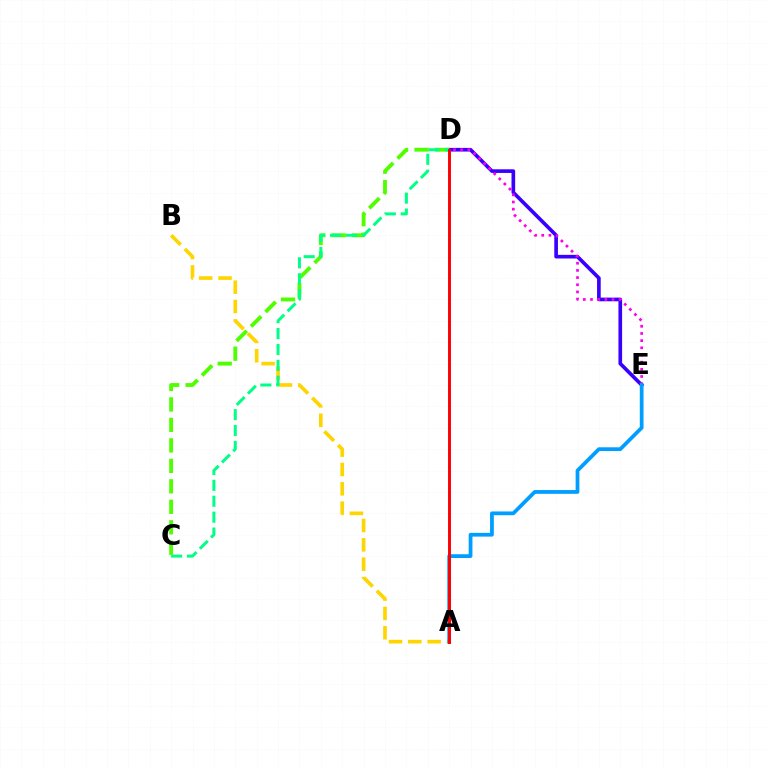{('A', 'B'): [{'color': '#ffd500', 'line_style': 'dashed', 'thickness': 2.63}], ('D', 'E'): [{'color': '#3700ff', 'line_style': 'solid', 'thickness': 2.63}, {'color': '#ff00ed', 'line_style': 'dotted', 'thickness': 1.95}], ('C', 'D'): [{'color': '#4fff00', 'line_style': 'dashed', 'thickness': 2.78}, {'color': '#00ff86', 'line_style': 'dashed', 'thickness': 2.16}], ('A', 'E'): [{'color': '#009eff', 'line_style': 'solid', 'thickness': 2.7}], ('A', 'D'): [{'color': '#ff0000', 'line_style': 'solid', 'thickness': 2.1}]}